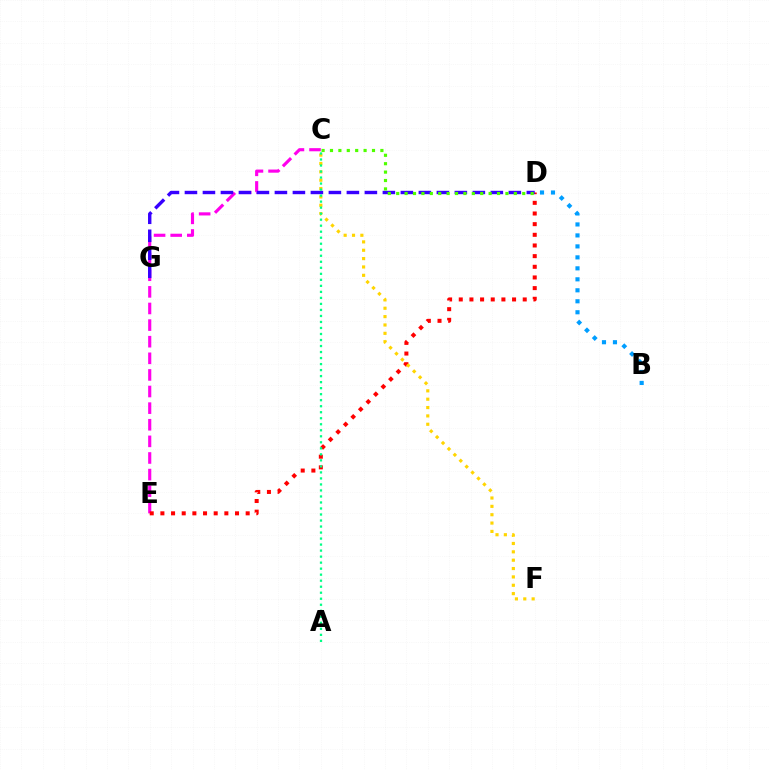{('B', 'D'): [{'color': '#009eff', 'line_style': 'dotted', 'thickness': 2.98}], ('C', 'E'): [{'color': '#ff00ed', 'line_style': 'dashed', 'thickness': 2.26}], ('D', 'E'): [{'color': '#ff0000', 'line_style': 'dotted', 'thickness': 2.9}], ('C', 'F'): [{'color': '#ffd500', 'line_style': 'dotted', 'thickness': 2.27}], ('D', 'G'): [{'color': '#3700ff', 'line_style': 'dashed', 'thickness': 2.44}], ('A', 'C'): [{'color': '#00ff86', 'line_style': 'dotted', 'thickness': 1.63}], ('C', 'D'): [{'color': '#4fff00', 'line_style': 'dotted', 'thickness': 2.28}]}